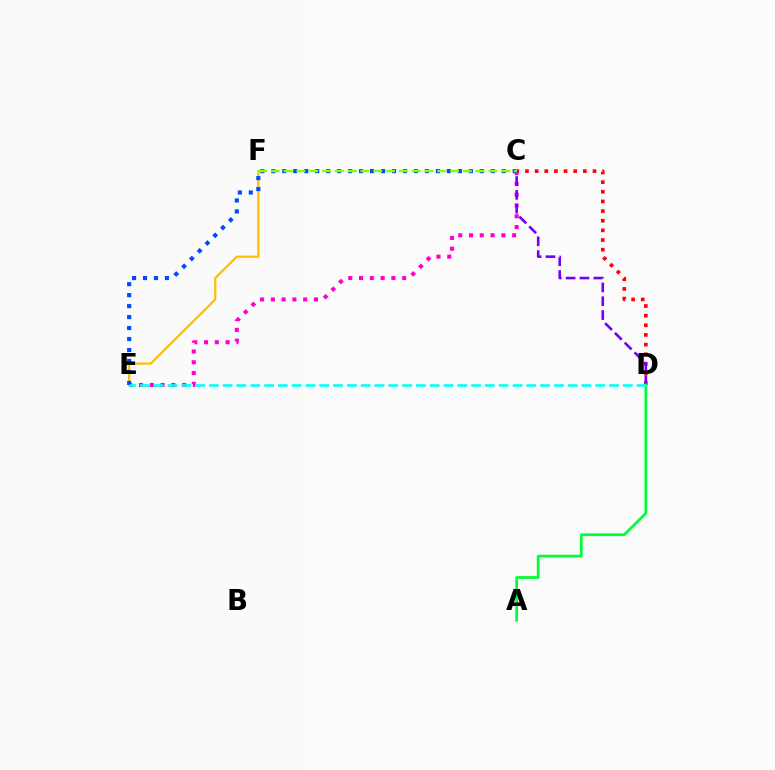{('C', 'D'): [{'color': '#ff0000', 'line_style': 'dotted', 'thickness': 2.62}, {'color': '#7200ff', 'line_style': 'dashed', 'thickness': 1.88}], ('C', 'E'): [{'color': '#ff00cf', 'line_style': 'dotted', 'thickness': 2.93}, {'color': '#004bff', 'line_style': 'dotted', 'thickness': 2.98}], ('E', 'F'): [{'color': '#ffbd00', 'line_style': 'solid', 'thickness': 1.59}], ('A', 'D'): [{'color': '#00ff39', 'line_style': 'solid', 'thickness': 1.99}], ('D', 'E'): [{'color': '#00fff6', 'line_style': 'dashed', 'thickness': 1.87}], ('C', 'F'): [{'color': '#84ff00', 'line_style': 'dashed', 'thickness': 1.74}]}